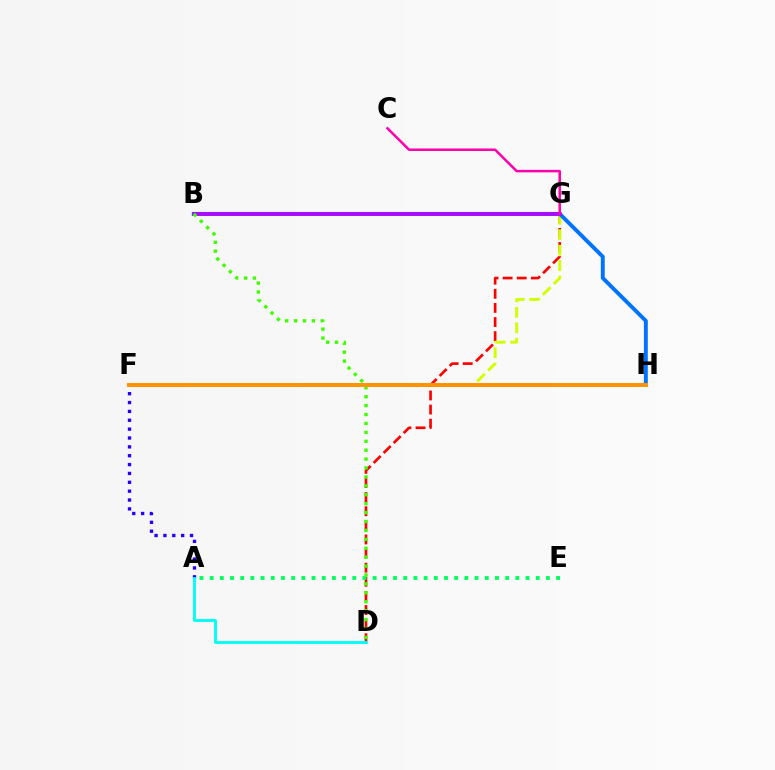{('A', 'F'): [{'color': '#2500ff', 'line_style': 'dotted', 'thickness': 2.41}], ('D', 'G'): [{'color': '#ff0000', 'line_style': 'dashed', 'thickness': 1.92}], ('A', 'E'): [{'color': '#00ff5c', 'line_style': 'dotted', 'thickness': 2.77}], ('F', 'G'): [{'color': '#d1ff00', 'line_style': 'dashed', 'thickness': 2.1}], ('B', 'H'): [{'color': '#0074ff', 'line_style': 'solid', 'thickness': 2.81}], ('B', 'G'): [{'color': '#b900ff', 'line_style': 'solid', 'thickness': 2.55}], ('B', 'D'): [{'color': '#3dff00', 'line_style': 'dotted', 'thickness': 2.42}], ('F', 'H'): [{'color': '#ff9400', 'line_style': 'solid', 'thickness': 2.87}], ('A', 'D'): [{'color': '#00fff6', 'line_style': 'solid', 'thickness': 2.08}], ('C', 'G'): [{'color': '#ff00ac', 'line_style': 'solid', 'thickness': 1.8}]}